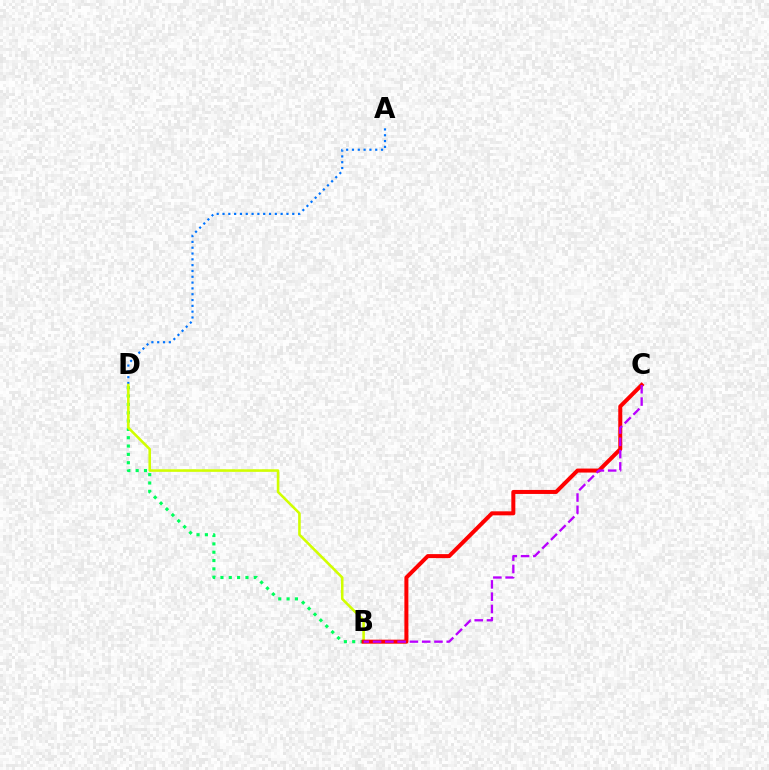{('A', 'D'): [{'color': '#0074ff', 'line_style': 'dotted', 'thickness': 1.58}], ('B', 'D'): [{'color': '#00ff5c', 'line_style': 'dotted', 'thickness': 2.26}, {'color': '#d1ff00', 'line_style': 'solid', 'thickness': 1.85}], ('B', 'C'): [{'color': '#ff0000', 'line_style': 'solid', 'thickness': 2.88}, {'color': '#b900ff', 'line_style': 'dashed', 'thickness': 1.67}]}